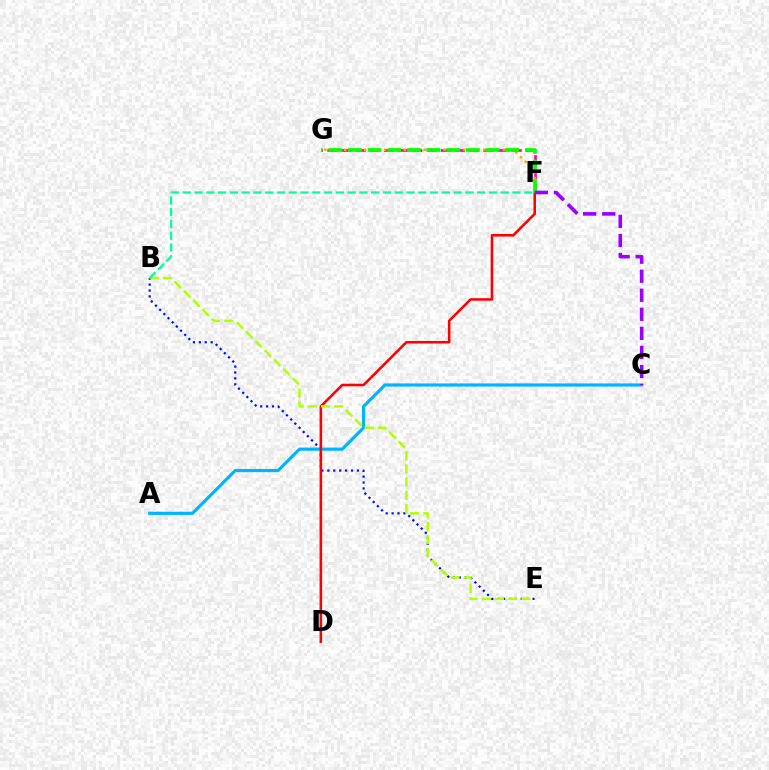{('B', 'E'): [{'color': '#0010ff', 'line_style': 'dotted', 'thickness': 1.6}, {'color': '#b3ff00', 'line_style': 'dashed', 'thickness': 1.79}], ('A', 'C'): [{'color': '#00b5ff', 'line_style': 'solid', 'thickness': 2.28}], ('F', 'G'): [{'color': '#ff00bd', 'line_style': 'dashed', 'thickness': 1.93}, {'color': '#ffa500', 'line_style': 'dotted', 'thickness': 1.8}, {'color': '#08ff00', 'line_style': 'dashed', 'thickness': 2.67}], ('D', 'F'): [{'color': '#ff0000', 'line_style': 'solid', 'thickness': 1.83}], ('C', 'F'): [{'color': '#9b00ff', 'line_style': 'dashed', 'thickness': 2.59}], ('B', 'F'): [{'color': '#00ff9d', 'line_style': 'dashed', 'thickness': 1.6}]}